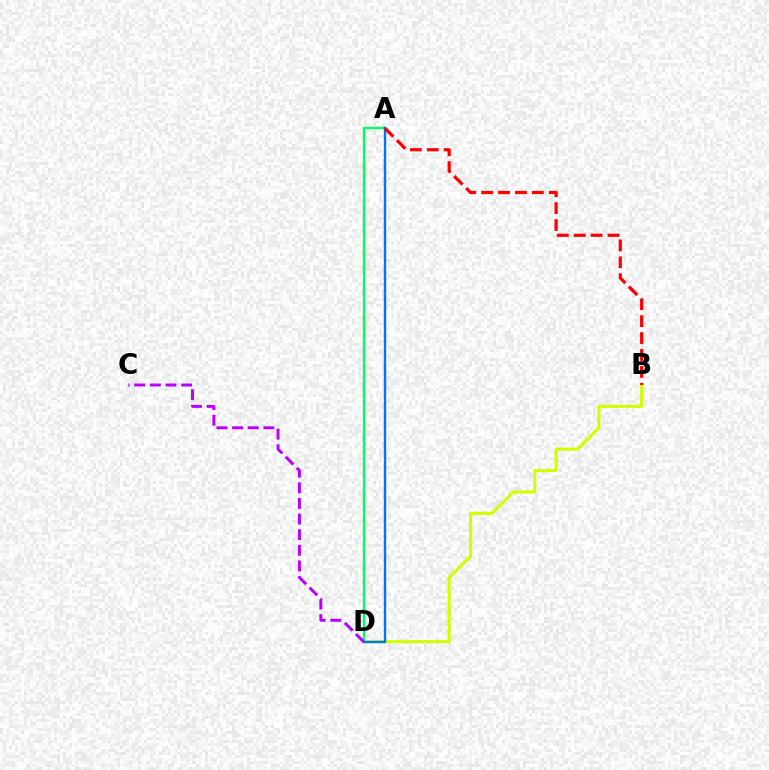{('B', 'D'): [{'color': '#d1ff00', 'line_style': 'solid', 'thickness': 2.23}], ('A', 'D'): [{'color': '#00ff5c', 'line_style': 'solid', 'thickness': 1.68}, {'color': '#0074ff', 'line_style': 'solid', 'thickness': 1.71}], ('C', 'D'): [{'color': '#b900ff', 'line_style': 'dashed', 'thickness': 2.12}], ('A', 'B'): [{'color': '#ff0000', 'line_style': 'dashed', 'thickness': 2.3}]}